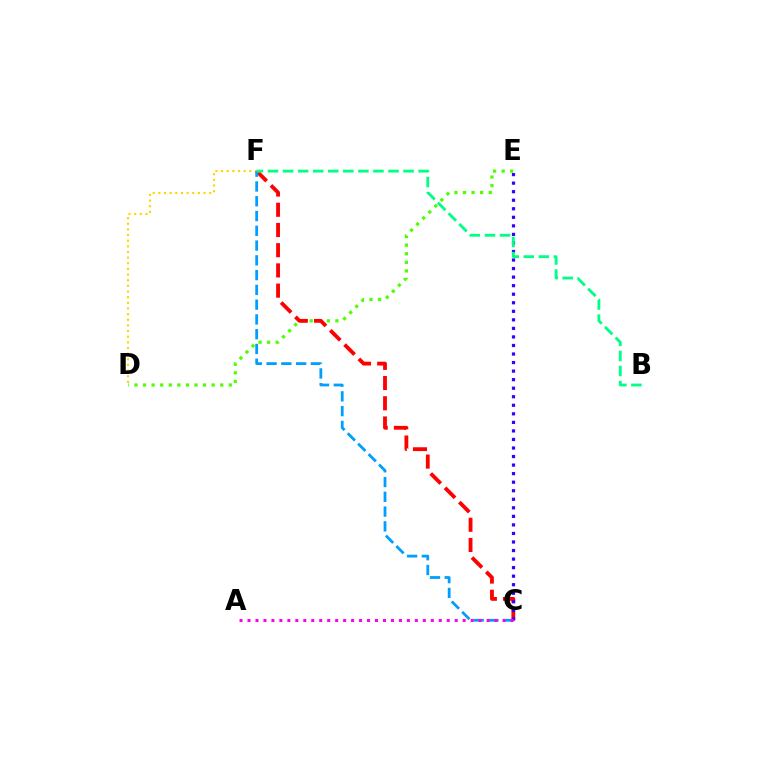{('D', 'E'): [{'color': '#4fff00', 'line_style': 'dotted', 'thickness': 2.33}], ('D', 'F'): [{'color': '#ffd500', 'line_style': 'dotted', 'thickness': 1.53}], ('C', 'F'): [{'color': '#ff0000', 'line_style': 'dashed', 'thickness': 2.75}, {'color': '#009eff', 'line_style': 'dashed', 'thickness': 2.01}], ('C', 'E'): [{'color': '#3700ff', 'line_style': 'dotted', 'thickness': 2.32}], ('B', 'F'): [{'color': '#00ff86', 'line_style': 'dashed', 'thickness': 2.05}], ('A', 'C'): [{'color': '#ff00ed', 'line_style': 'dotted', 'thickness': 2.17}]}